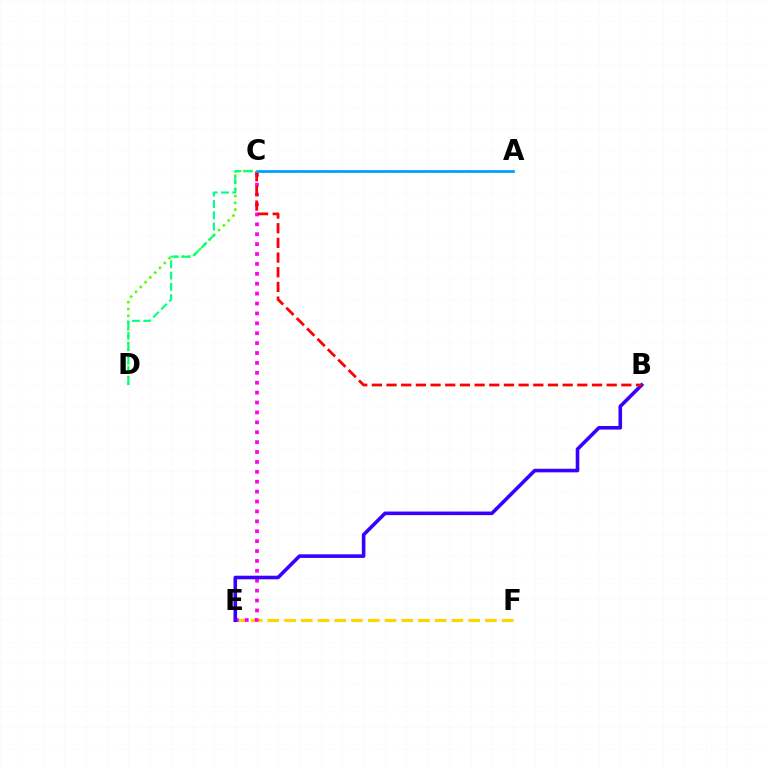{('E', 'F'): [{'color': '#ffd500', 'line_style': 'dashed', 'thickness': 2.27}], ('C', 'D'): [{'color': '#4fff00', 'line_style': 'dotted', 'thickness': 1.85}, {'color': '#00ff86', 'line_style': 'dashed', 'thickness': 1.54}], ('C', 'E'): [{'color': '#ff00ed', 'line_style': 'dotted', 'thickness': 2.69}], ('B', 'E'): [{'color': '#3700ff', 'line_style': 'solid', 'thickness': 2.58}], ('B', 'C'): [{'color': '#ff0000', 'line_style': 'dashed', 'thickness': 1.99}], ('A', 'C'): [{'color': '#009eff', 'line_style': 'solid', 'thickness': 1.98}]}